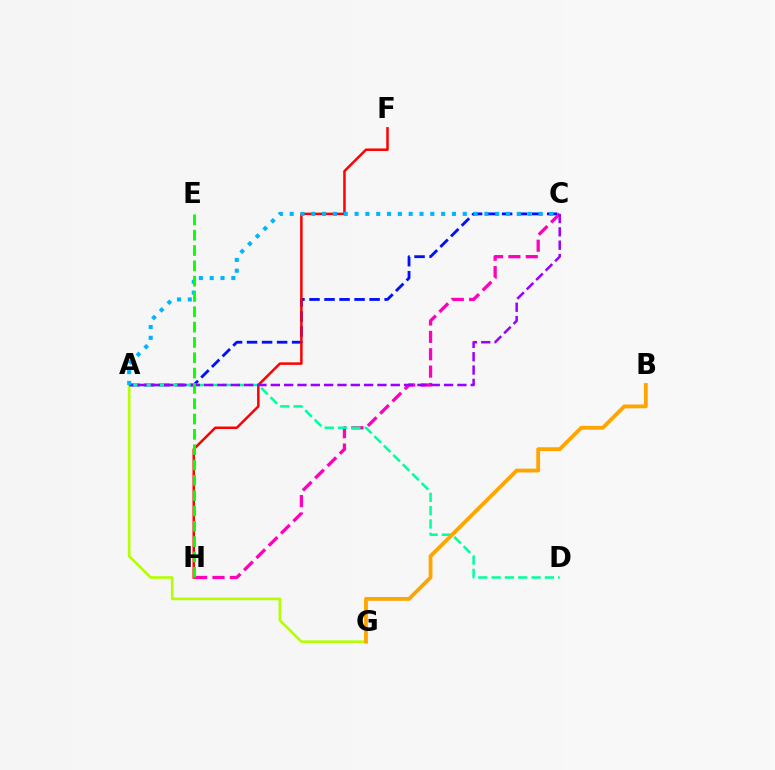{('A', 'C'): [{'color': '#0010ff', 'line_style': 'dashed', 'thickness': 2.04}, {'color': '#9b00ff', 'line_style': 'dashed', 'thickness': 1.81}, {'color': '#00b5ff', 'line_style': 'dotted', 'thickness': 2.94}], ('A', 'G'): [{'color': '#b3ff00', 'line_style': 'solid', 'thickness': 1.89}], ('C', 'H'): [{'color': '#ff00bd', 'line_style': 'dashed', 'thickness': 2.36}], ('A', 'D'): [{'color': '#00ff9d', 'line_style': 'dashed', 'thickness': 1.81}], ('F', 'H'): [{'color': '#ff0000', 'line_style': 'solid', 'thickness': 1.8}], ('E', 'H'): [{'color': '#08ff00', 'line_style': 'dashed', 'thickness': 2.08}], ('B', 'G'): [{'color': '#ffa500', 'line_style': 'solid', 'thickness': 2.75}]}